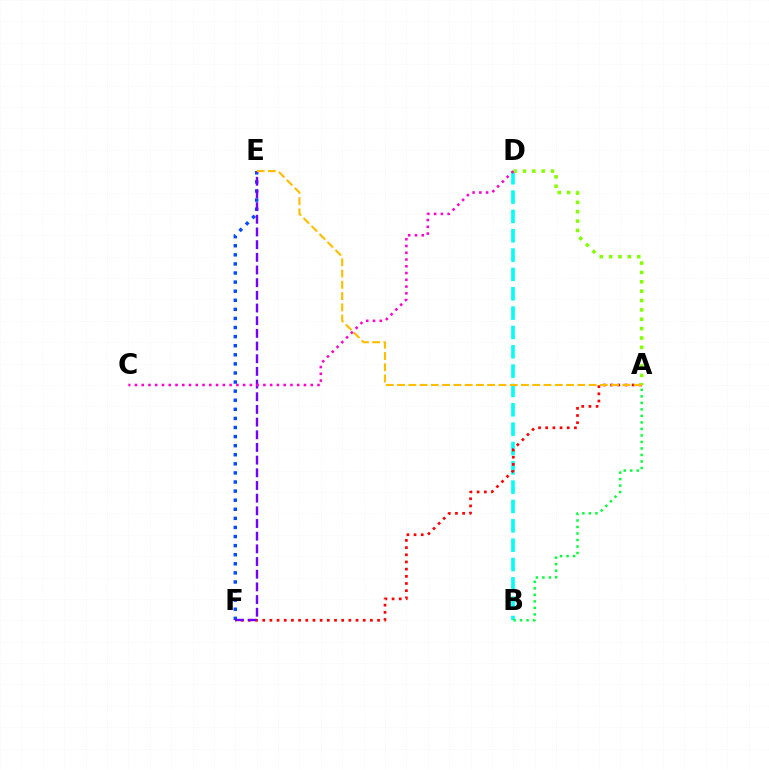{('E', 'F'): [{'color': '#004bff', 'line_style': 'dotted', 'thickness': 2.47}, {'color': '#7200ff', 'line_style': 'dashed', 'thickness': 1.72}], ('B', 'D'): [{'color': '#00fff6', 'line_style': 'dashed', 'thickness': 2.63}], ('A', 'F'): [{'color': '#ff0000', 'line_style': 'dotted', 'thickness': 1.95}], ('A', 'D'): [{'color': '#84ff00', 'line_style': 'dotted', 'thickness': 2.54}], ('A', 'E'): [{'color': '#ffbd00', 'line_style': 'dashed', 'thickness': 1.53}], ('C', 'D'): [{'color': '#ff00cf', 'line_style': 'dotted', 'thickness': 1.84}], ('A', 'B'): [{'color': '#00ff39', 'line_style': 'dotted', 'thickness': 1.77}]}